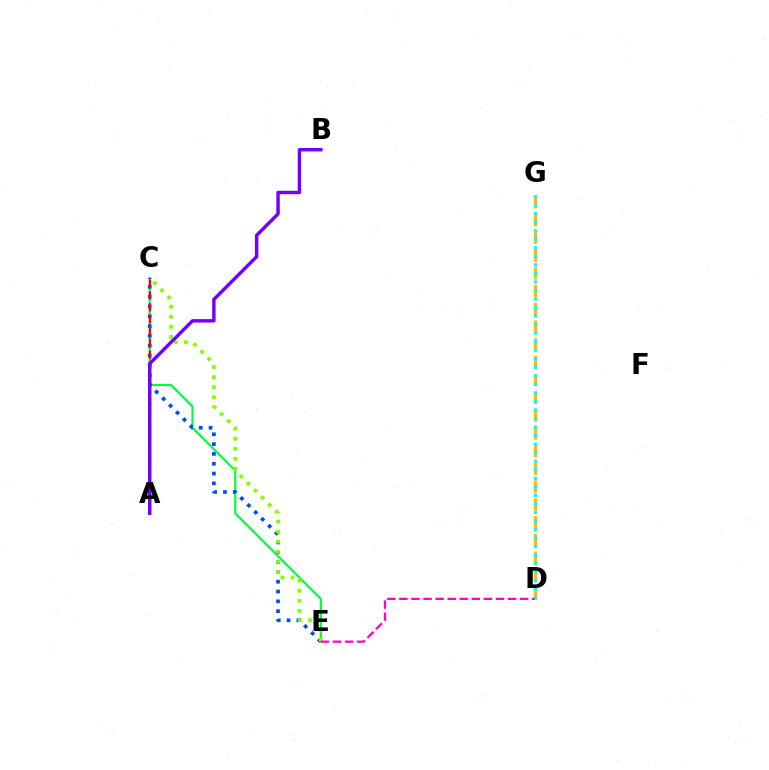{('D', 'G'): [{'color': '#ffbd00', 'line_style': 'dashed', 'thickness': 2.41}, {'color': '#00fff6', 'line_style': 'dotted', 'thickness': 2.32}], ('C', 'E'): [{'color': '#00ff39', 'line_style': 'solid', 'thickness': 1.57}, {'color': '#004bff', 'line_style': 'dotted', 'thickness': 2.67}, {'color': '#84ff00', 'line_style': 'dotted', 'thickness': 2.73}], ('A', 'C'): [{'color': '#ff0000', 'line_style': 'dashed', 'thickness': 1.61}], ('D', 'E'): [{'color': '#ff00cf', 'line_style': 'dashed', 'thickness': 1.64}], ('A', 'B'): [{'color': '#7200ff', 'line_style': 'solid', 'thickness': 2.47}]}